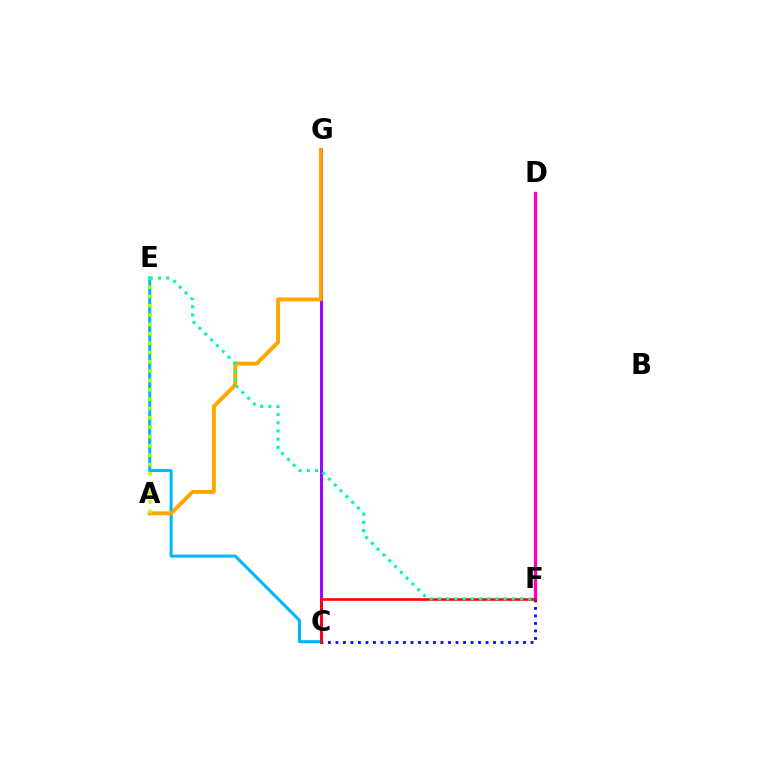{('C', 'G'): [{'color': '#9b00ff', 'line_style': 'solid', 'thickness': 2.13}], ('D', 'F'): [{'color': '#08ff00', 'line_style': 'dashed', 'thickness': 1.85}, {'color': '#ff00bd', 'line_style': 'solid', 'thickness': 2.4}], ('C', 'E'): [{'color': '#00b5ff', 'line_style': 'solid', 'thickness': 2.18}], ('A', 'G'): [{'color': '#ffa500', 'line_style': 'solid', 'thickness': 2.8}], ('A', 'E'): [{'color': '#b3ff00', 'line_style': 'dotted', 'thickness': 2.54}], ('C', 'F'): [{'color': '#0010ff', 'line_style': 'dotted', 'thickness': 2.04}, {'color': '#ff0000', 'line_style': 'solid', 'thickness': 1.88}], ('E', 'F'): [{'color': '#00ff9d', 'line_style': 'dotted', 'thickness': 2.23}]}